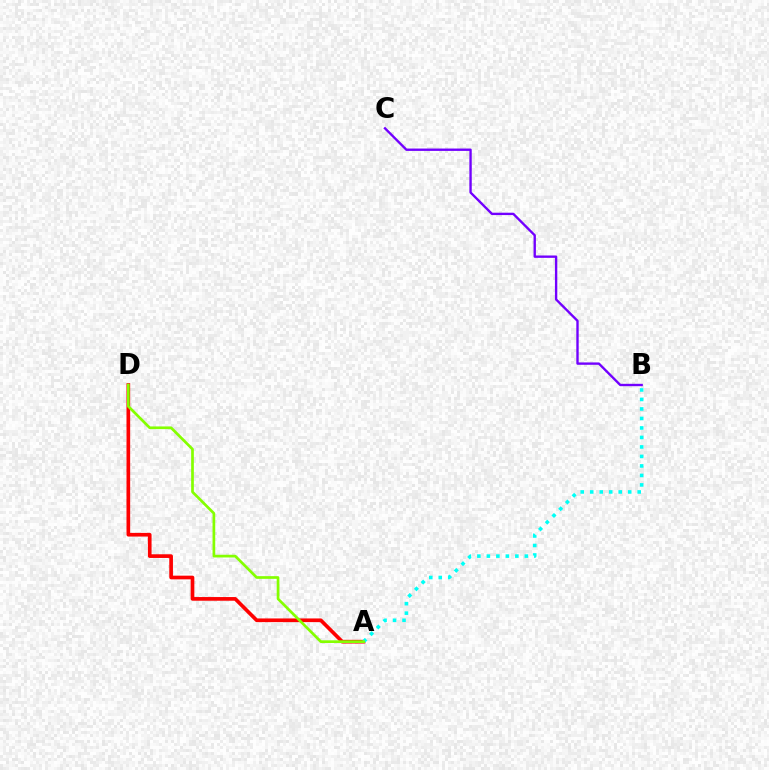{('A', 'D'): [{'color': '#ff0000', 'line_style': 'solid', 'thickness': 2.65}, {'color': '#84ff00', 'line_style': 'solid', 'thickness': 1.94}], ('B', 'C'): [{'color': '#7200ff', 'line_style': 'solid', 'thickness': 1.7}], ('A', 'B'): [{'color': '#00fff6', 'line_style': 'dotted', 'thickness': 2.58}]}